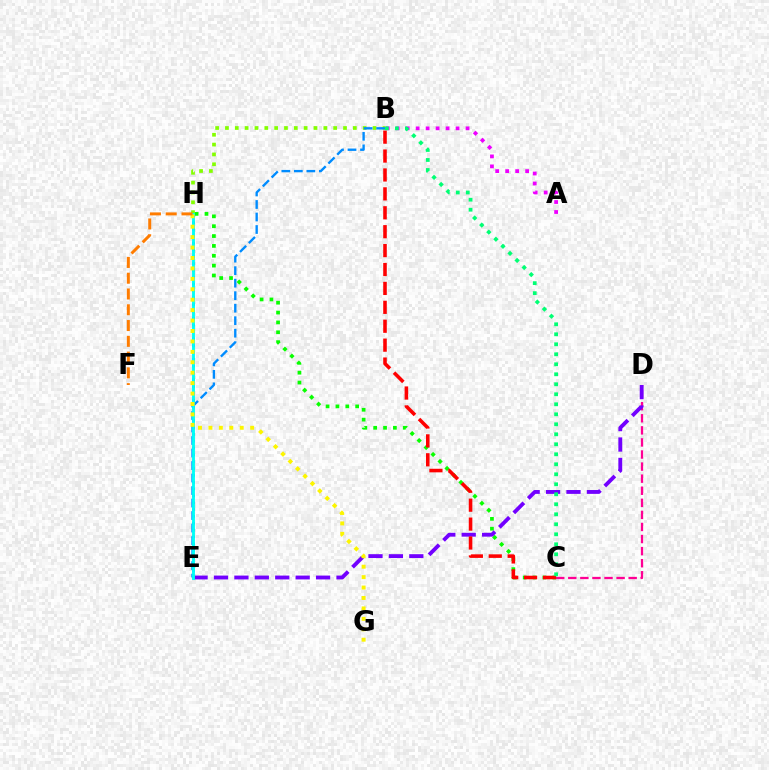{('A', 'B'): [{'color': '#ee00ff', 'line_style': 'dotted', 'thickness': 2.71}], ('B', 'H'): [{'color': '#84ff00', 'line_style': 'dotted', 'thickness': 2.67}], ('B', 'E'): [{'color': '#008cff', 'line_style': 'dashed', 'thickness': 1.7}], ('C', 'D'): [{'color': '#ff0094', 'line_style': 'dashed', 'thickness': 1.64}], ('C', 'H'): [{'color': '#08ff00', 'line_style': 'dotted', 'thickness': 2.68}], ('D', 'E'): [{'color': '#7200ff', 'line_style': 'dashed', 'thickness': 2.77}], ('E', 'H'): [{'color': '#0010ff', 'line_style': 'dotted', 'thickness': 1.86}, {'color': '#00fff6', 'line_style': 'solid', 'thickness': 2.07}], ('B', 'C'): [{'color': '#ff0000', 'line_style': 'dashed', 'thickness': 2.57}, {'color': '#00ff74', 'line_style': 'dotted', 'thickness': 2.72}], ('G', 'H'): [{'color': '#fcf500', 'line_style': 'dotted', 'thickness': 2.83}], ('F', 'H'): [{'color': '#ff7c00', 'line_style': 'dashed', 'thickness': 2.14}]}